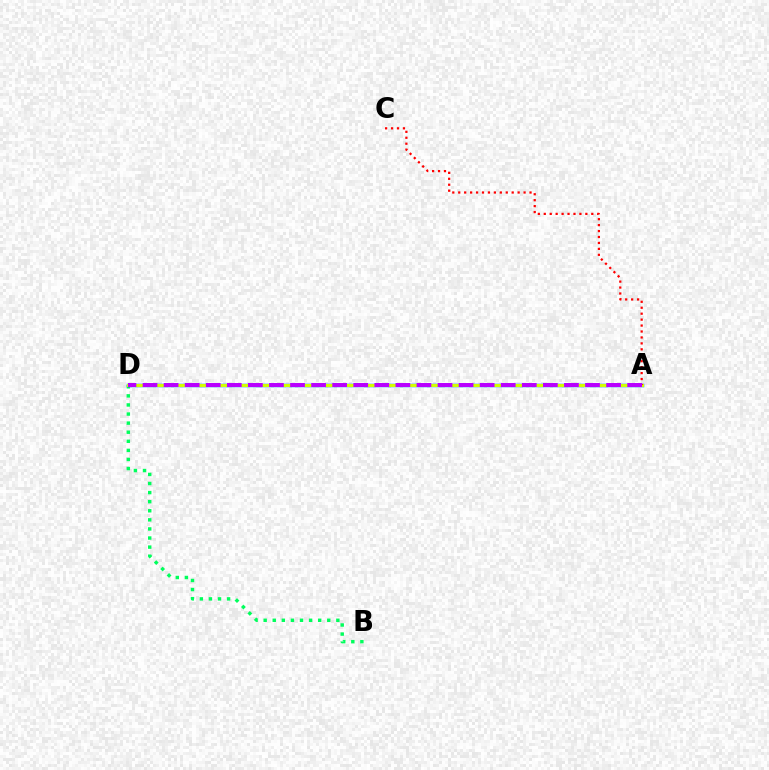{('B', 'D'): [{'color': '#00ff5c', 'line_style': 'dotted', 'thickness': 2.47}], ('A', 'D'): [{'color': '#0074ff', 'line_style': 'solid', 'thickness': 2.5}, {'color': '#d1ff00', 'line_style': 'solid', 'thickness': 2.2}, {'color': '#b900ff', 'line_style': 'dashed', 'thickness': 2.86}], ('A', 'C'): [{'color': '#ff0000', 'line_style': 'dotted', 'thickness': 1.61}]}